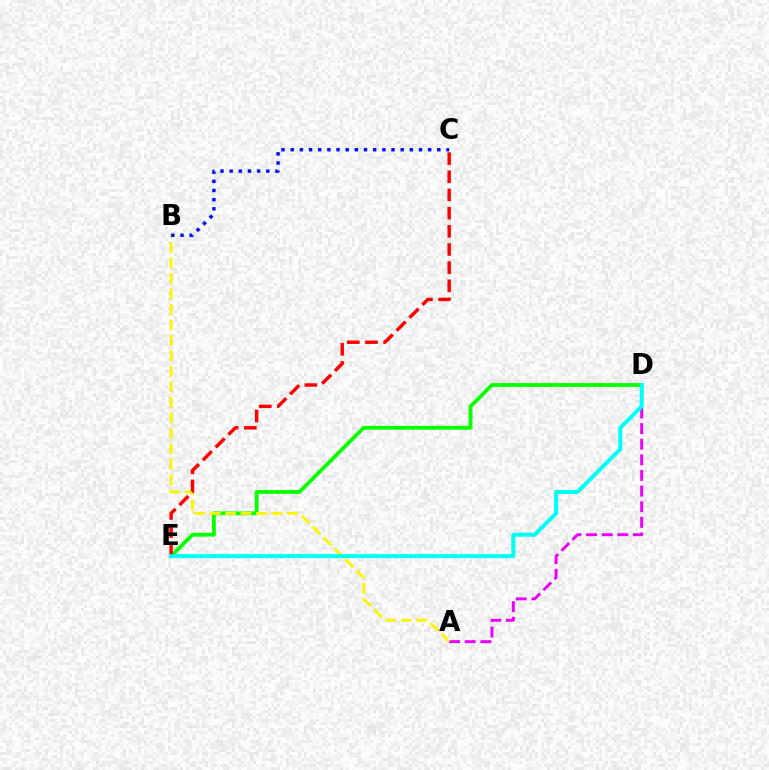{('D', 'E'): [{'color': '#08ff00', 'line_style': 'solid', 'thickness': 2.74}, {'color': '#00fff6', 'line_style': 'solid', 'thickness': 2.89}], ('A', 'D'): [{'color': '#ee00ff', 'line_style': 'dashed', 'thickness': 2.12}], ('A', 'B'): [{'color': '#fcf500', 'line_style': 'dashed', 'thickness': 2.1}], ('C', 'E'): [{'color': '#ff0000', 'line_style': 'dashed', 'thickness': 2.47}], ('B', 'C'): [{'color': '#0010ff', 'line_style': 'dotted', 'thickness': 2.49}]}